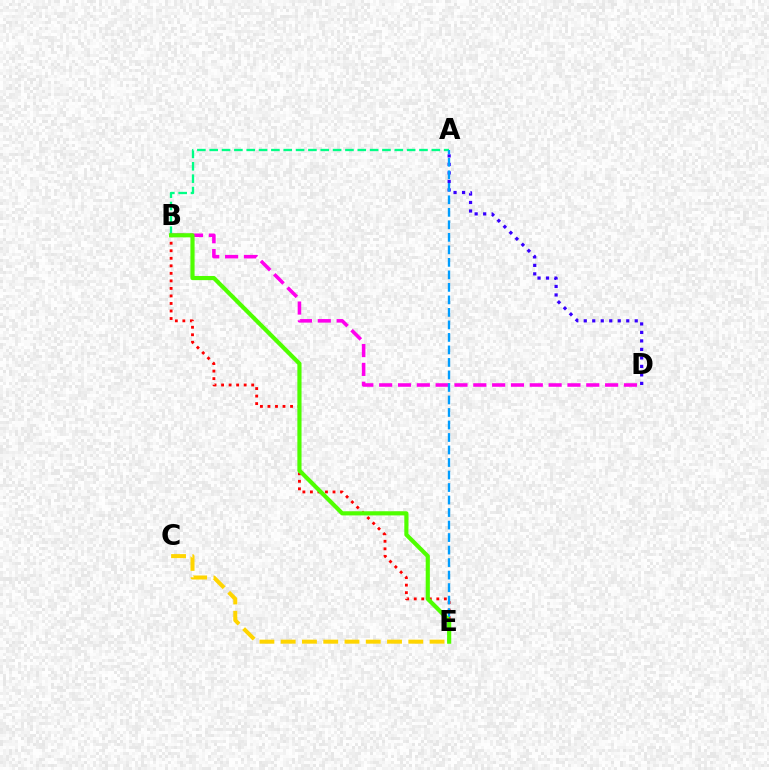{('B', 'E'): [{'color': '#ff0000', 'line_style': 'dotted', 'thickness': 2.05}, {'color': '#4fff00', 'line_style': 'solid', 'thickness': 2.99}], ('A', 'D'): [{'color': '#3700ff', 'line_style': 'dotted', 'thickness': 2.31}], ('A', 'B'): [{'color': '#00ff86', 'line_style': 'dashed', 'thickness': 1.68}], ('B', 'D'): [{'color': '#ff00ed', 'line_style': 'dashed', 'thickness': 2.56}], ('A', 'E'): [{'color': '#009eff', 'line_style': 'dashed', 'thickness': 1.7}], ('C', 'E'): [{'color': '#ffd500', 'line_style': 'dashed', 'thickness': 2.89}]}